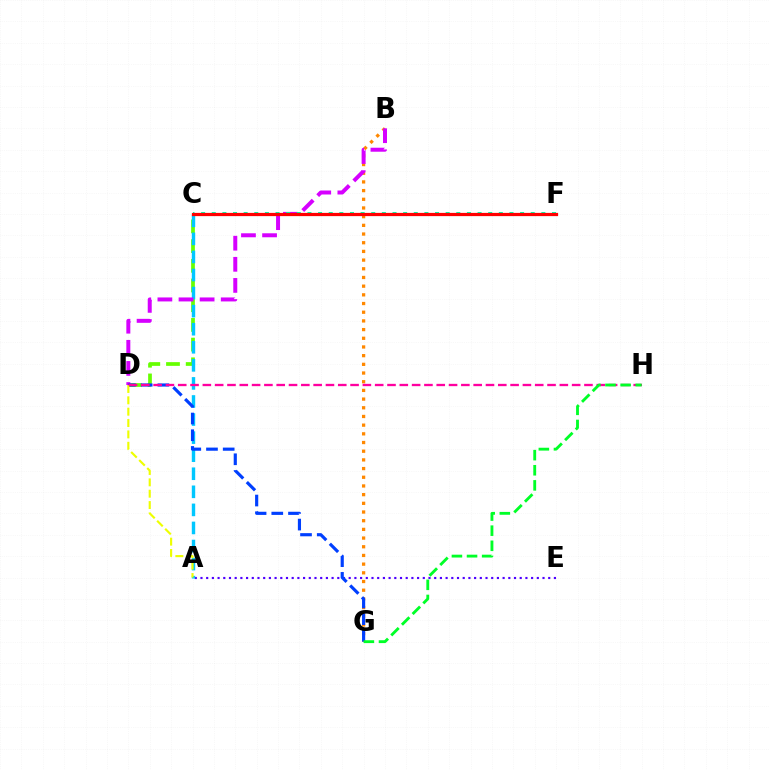{('C', 'D'): [{'color': '#66ff00', 'line_style': 'dashed', 'thickness': 2.68}], ('B', 'G'): [{'color': '#ff8800', 'line_style': 'dotted', 'thickness': 2.36}], ('A', 'E'): [{'color': '#4f00ff', 'line_style': 'dotted', 'thickness': 1.55}], ('A', 'C'): [{'color': '#00c7ff', 'line_style': 'dashed', 'thickness': 2.45}], ('B', 'D'): [{'color': '#d600ff', 'line_style': 'dashed', 'thickness': 2.87}], ('C', 'F'): [{'color': '#00ffaf', 'line_style': 'dotted', 'thickness': 2.89}, {'color': '#ff0000', 'line_style': 'solid', 'thickness': 2.33}], ('D', 'G'): [{'color': '#003fff', 'line_style': 'dashed', 'thickness': 2.27}], ('A', 'D'): [{'color': '#eeff00', 'line_style': 'dashed', 'thickness': 1.54}], ('D', 'H'): [{'color': '#ff00a0', 'line_style': 'dashed', 'thickness': 1.67}], ('G', 'H'): [{'color': '#00ff27', 'line_style': 'dashed', 'thickness': 2.05}]}